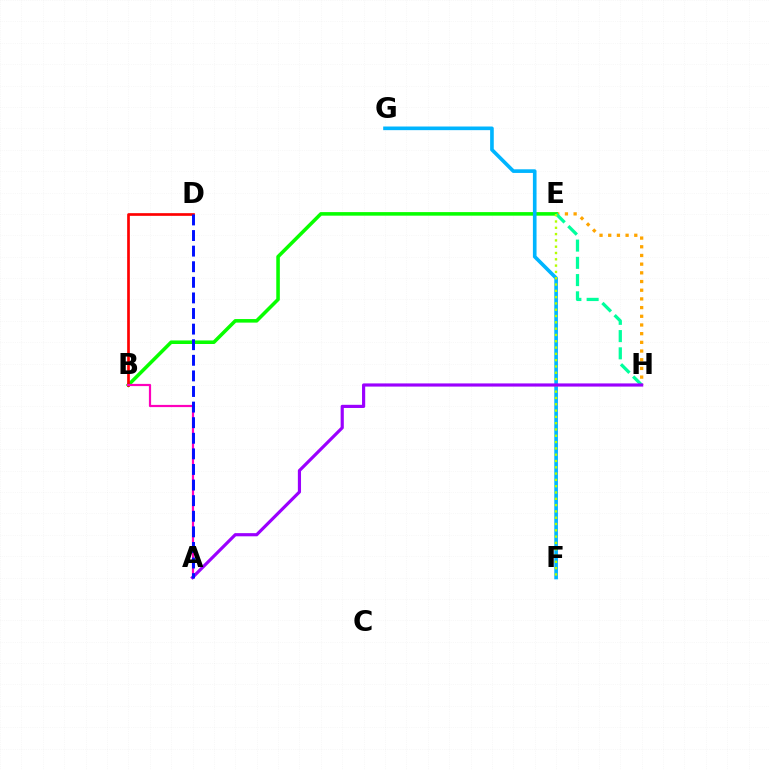{('E', 'H'): [{'color': '#ffa500', 'line_style': 'dotted', 'thickness': 2.36}, {'color': '#00ff9d', 'line_style': 'dashed', 'thickness': 2.34}], ('B', 'E'): [{'color': '#08ff00', 'line_style': 'solid', 'thickness': 2.56}], ('F', 'G'): [{'color': '#00b5ff', 'line_style': 'solid', 'thickness': 2.62}], ('B', 'D'): [{'color': '#ff0000', 'line_style': 'solid', 'thickness': 1.93}], ('E', 'F'): [{'color': '#b3ff00', 'line_style': 'dotted', 'thickness': 1.71}], ('A', 'B'): [{'color': '#ff00bd', 'line_style': 'solid', 'thickness': 1.59}], ('A', 'H'): [{'color': '#9b00ff', 'line_style': 'solid', 'thickness': 2.28}], ('A', 'D'): [{'color': '#0010ff', 'line_style': 'dashed', 'thickness': 2.12}]}